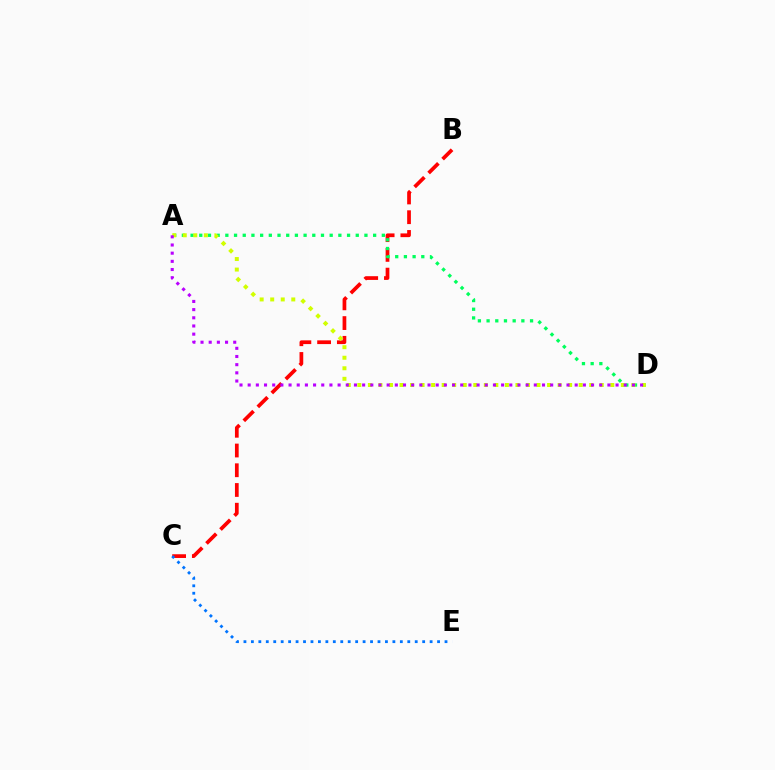{('B', 'C'): [{'color': '#ff0000', 'line_style': 'dashed', 'thickness': 2.68}], ('A', 'D'): [{'color': '#00ff5c', 'line_style': 'dotted', 'thickness': 2.36}, {'color': '#d1ff00', 'line_style': 'dotted', 'thickness': 2.86}, {'color': '#b900ff', 'line_style': 'dotted', 'thickness': 2.22}], ('C', 'E'): [{'color': '#0074ff', 'line_style': 'dotted', 'thickness': 2.02}]}